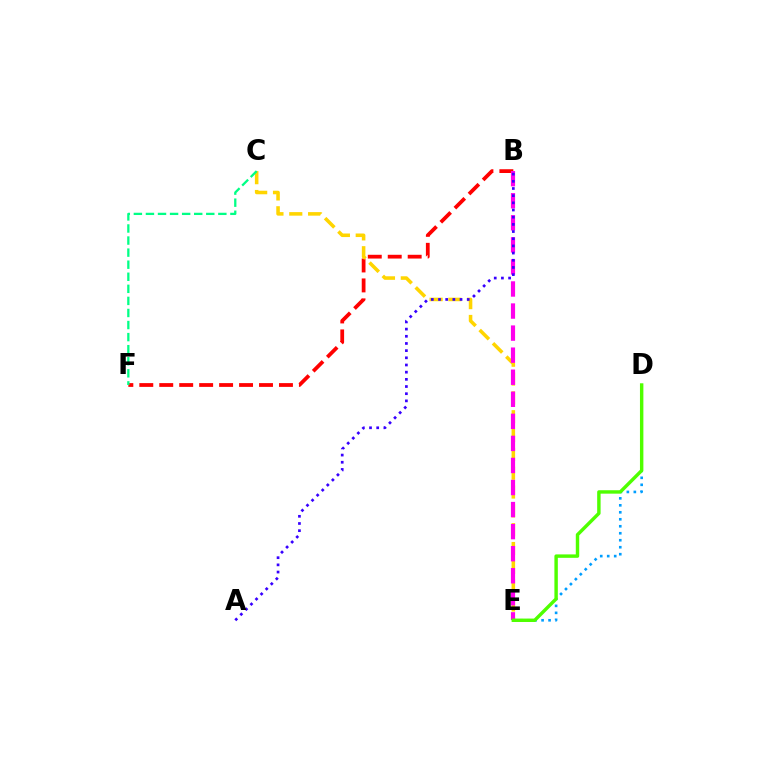{('B', 'F'): [{'color': '#ff0000', 'line_style': 'dashed', 'thickness': 2.71}], ('C', 'E'): [{'color': '#ffd500', 'line_style': 'dashed', 'thickness': 2.56}], ('D', 'E'): [{'color': '#009eff', 'line_style': 'dotted', 'thickness': 1.9}, {'color': '#4fff00', 'line_style': 'solid', 'thickness': 2.46}], ('B', 'E'): [{'color': '#ff00ed', 'line_style': 'dashed', 'thickness': 3.0}], ('C', 'F'): [{'color': '#00ff86', 'line_style': 'dashed', 'thickness': 1.64}], ('A', 'B'): [{'color': '#3700ff', 'line_style': 'dotted', 'thickness': 1.95}]}